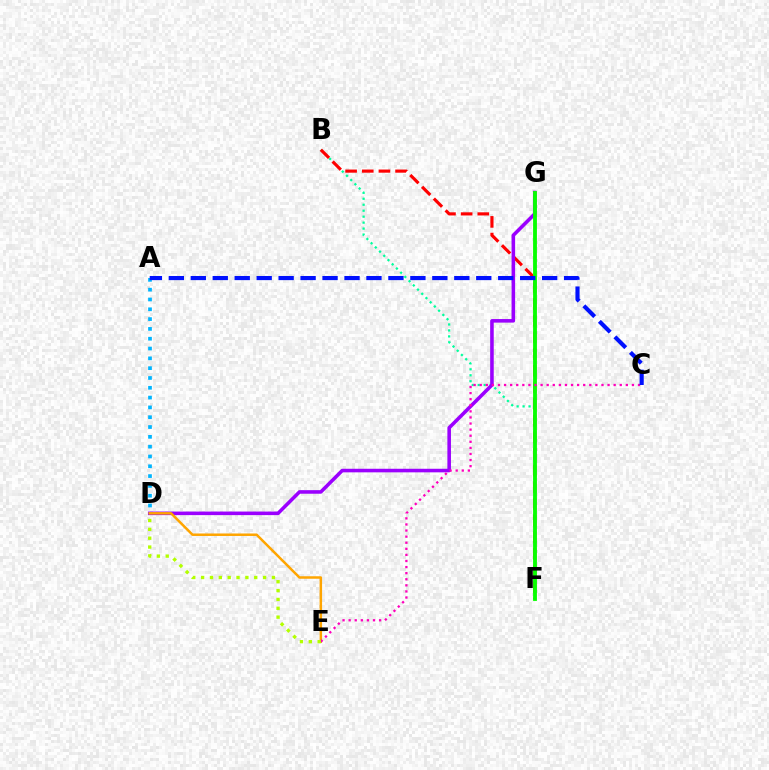{('B', 'F'): [{'color': '#00ff9d', 'line_style': 'dotted', 'thickness': 1.62}, {'color': '#ff0000', 'line_style': 'dashed', 'thickness': 2.26}], ('A', 'D'): [{'color': '#00b5ff', 'line_style': 'dotted', 'thickness': 2.67}], ('D', 'G'): [{'color': '#9b00ff', 'line_style': 'solid', 'thickness': 2.57}], ('F', 'G'): [{'color': '#08ff00', 'line_style': 'solid', 'thickness': 2.76}], ('D', 'E'): [{'color': '#ffa500', 'line_style': 'solid', 'thickness': 1.8}, {'color': '#b3ff00', 'line_style': 'dotted', 'thickness': 2.4}], ('C', 'E'): [{'color': '#ff00bd', 'line_style': 'dotted', 'thickness': 1.65}], ('A', 'C'): [{'color': '#0010ff', 'line_style': 'dashed', 'thickness': 2.98}]}